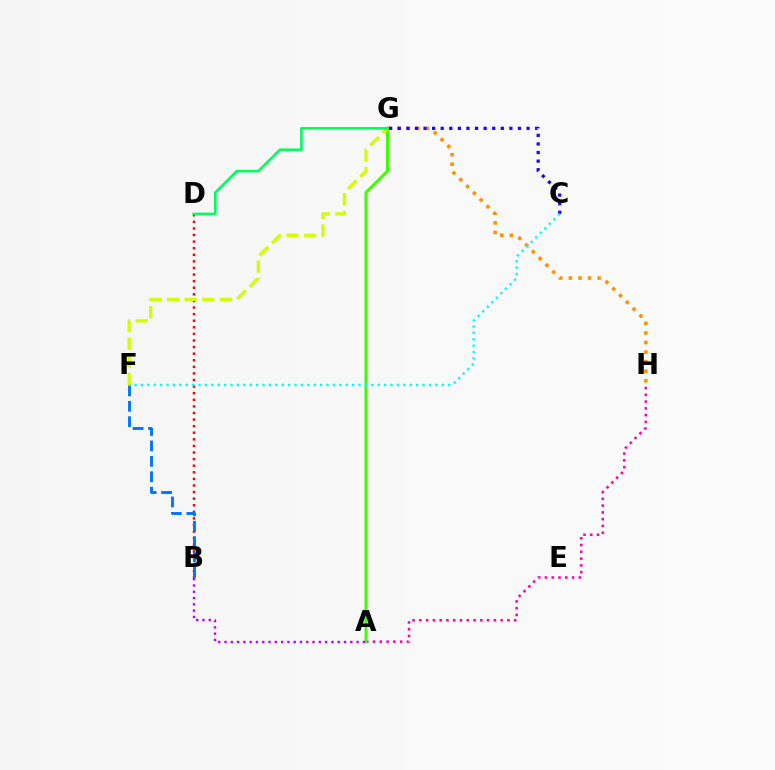{('A', 'H'): [{'color': '#ff00ac', 'line_style': 'dotted', 'thickness': 1.84}], ('A', 'G'): [{'color': '#3dff00', 'line_style': 'solid', 'thickness': 2.16}], ('B', 'D'): [{'color': '#ff0000', 'line_style': 'dotted', 'thickness': 1.79}], ('G', 'H'): [{'color': '#ff9400', 'line_style': 'dotted', 'thickness': 2.6}], ('F', 'G'): [{'color': '#d1ff00', 'line_style': 'dashed', 'thickness': 2.39}], ('C', 'G'): [{'color': '#2500ff', 'line_style': 'dotted', 'thickness': 2.33}], ('A', 'B'): [{'color': '#b900ff', 'line_style': 'dotted', 'thickness': 1.71}], ('B', 'F'): [{'color': '#0074ff', 'line_style': 'dashed', 'thickness': 2.09}], ('C', 'F'): [{'color': '#00fff6', 'line_style': 'dotted', 'thickness': 1.74}], ('D', 'G'): [{'color': '#00ff5c', 'line_style': 'solid', 'thickness': 1.86}]}